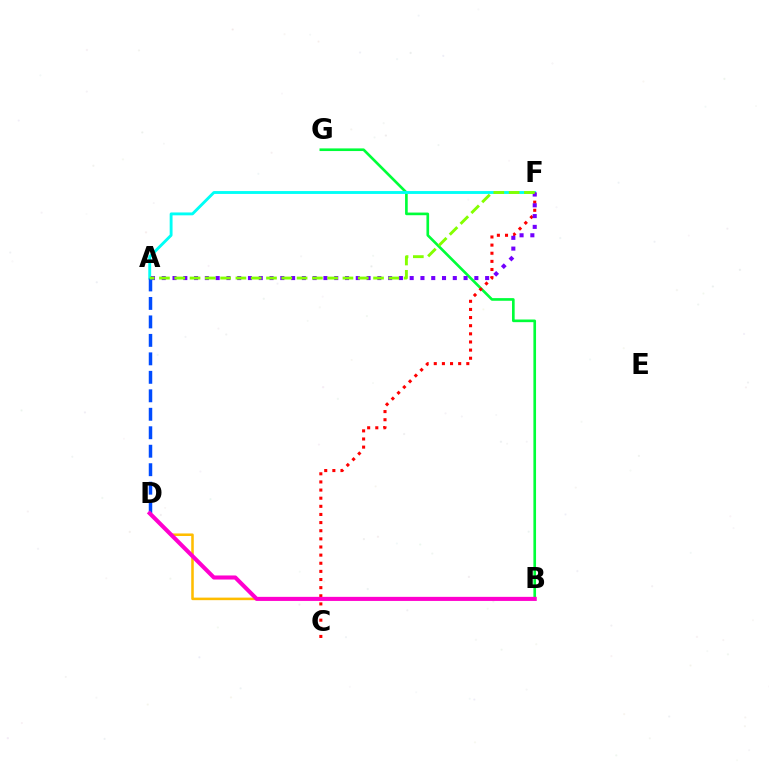{('B', 'G'): [{'color': '#00ff39', 'line_style': 'solid', 'thickness': 1.91}], ('A', 'F'): [{'color': '#00fff6', 'line_style': 'solid', 'thickness': 2.07}, {'color': '#7200ff', 'line_style': 'dotted', 'thickness': 2.93}, {'color': '#84ff00', 'line_style': 'dashed', 'thickness': 2.08}], ('B', 'D'): [{'color': '#ffbd00', 'line_style': 'solid', 'thickness': 1.84}, {'color': '#ff00cf', 'line_style': 'solid', 'thickness': 2.93}], ('C', 'F'): [{'color': '#ff0000', 'line_style': 'dotted', 'thickness': 2.21}], ('A', 'D'): [{'color': '#004bff', 'line_style': 'dashed', 'thickness': 2.51}]}